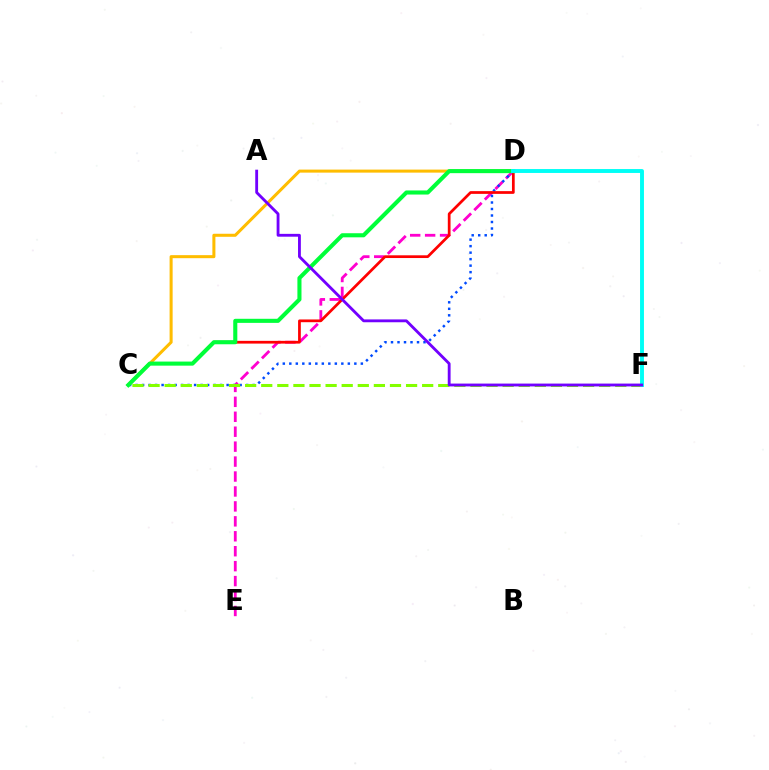{('D', 'E'): [{'color': '#ff00cf', 'line_style': 'dashed', 'thickness': 2.03}], ('C', 'D'): [{'color': '#004bff', 'line_style': 'dotted', 'thickness': 1.77}, {'color': '#ff0000', 'line_style': 'solid', 'thickness': 1.97}, {'color': '#ffbd00', 'line_style': 'solid', 'thickness': 2.19}, {'color': '#00ff39', 'line_style': 'solid', 'thickness': 2.94}], ('C', 'F'): [{'color': '#84ff00', 'line_style': 'dashed', 'thickness': 2.19}], ('D', 'F'): [{'color': '#00fff6', 'line_style': 'solid', 'thickness': 2.81}], ('A', 'F'): [{'color': '#7200ff', 'line_style': 'solid', 'thickness': 2.04}]}